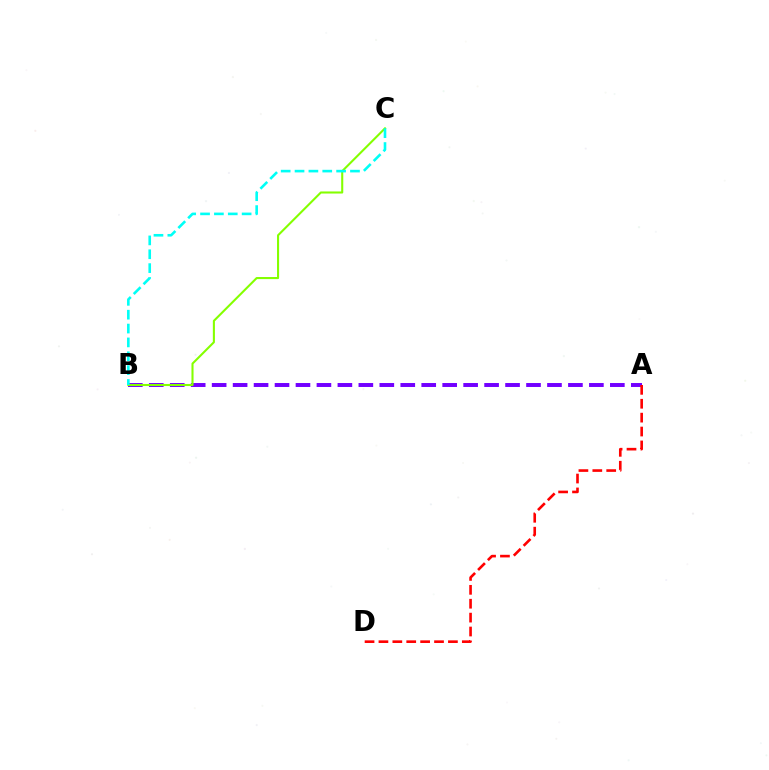{('A', 'B'): [{'color': '#7200ff', 'line_style': 'dashed', 'thickness': 2.85}], ('B', 'C'): [{'color': '#84ff00', 'line_style': 'solid', 'thickness': 1.5}, {'color': '#00fff6', 'line_style': 'dashed', 'thickness': 1.88}], ('A', 'D'): [{'color': '#ff0000', 'line_style': 'dashed', 'thickness': 1.89}]}